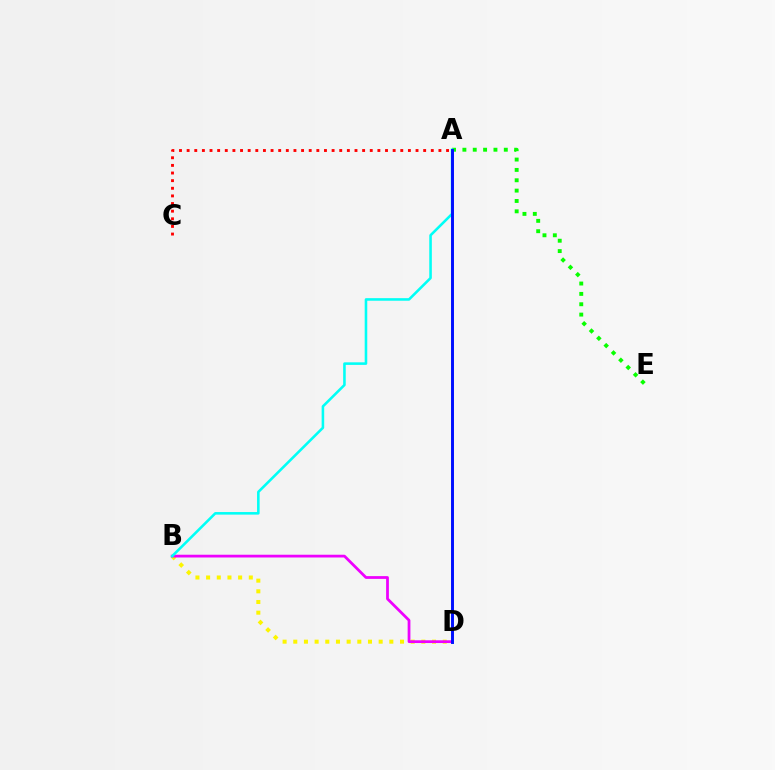{('B', 'D'): [{'color': '#fcf500', 'line_style': 'dotted', 'thickness': 2.9}, {'color': '#ee00ff', 'line_style': 'solid', 'thickness': 1.99}], ('A', 'C'): [{'color': '#ff0000', 'line_style': 'dotted', 'thickness': 2.07}], ('A', 'E'): [{'color': '#08ff00', 'line_style': 'dotted', 'thickness': 2.81}], ('A', 'B'): [{'color': '#00fff6', 'line_style': 'solid', 'thickness': 1.85}], ('A', 'D'): [{'color': '#0010ff', 'line_style': 'solid', 'thickness': 2.12}]}